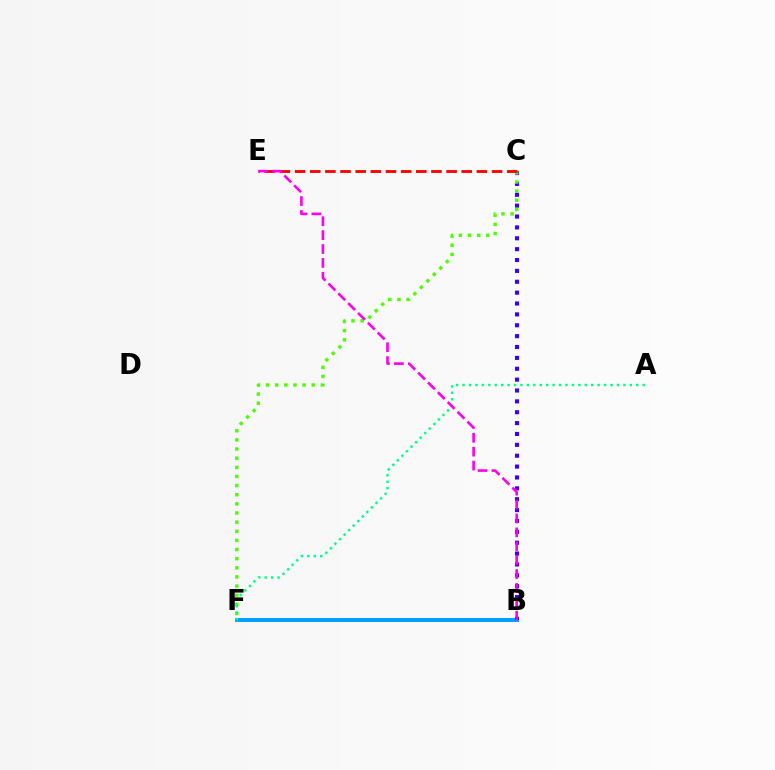{('B', 'F'): [{'color': '#ffd500', 'line_style': 'dotted', 'thickness': 2.65}, {'color': '#009eff', 'line_style': 'solid', 'thickness': 2.82}], ('B', 'C'): [{'color': '#3700ff', 'line_style': 'dotted', 'thickness': 2.95}], ('C', 'F'): [{'color': '#4fff00', 'line_style': 'dotted', 'thickness': 2.48}], ('C', 'E'): [{'color': '#ff0000', 'line_style': 'dashed', 'thickness': 2.06}], ('A', 'F'): [{'color': '#00ff86', 'line_style': 'dotted', 'thickness': 1.75}], ('B', 'E'): [{'color': '#ff00ed', 'line_style': 'dashed', 'thickness': 1.89}]}